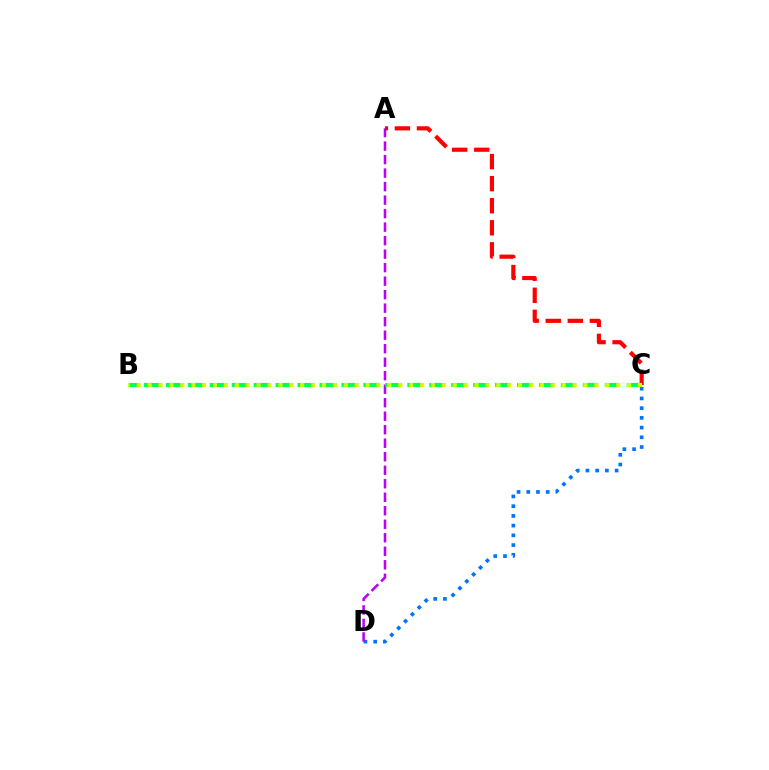{('C', 'D'): [{'color': '#0074ff', 'line_style': 'dotted', 'thickness': 2.64}], ('A', 'D'): [{'color': '#b900ff', 'line_style': 'dashed', 'thickness': 1.83}], ('B', 'C'): [{'color': '#00ff5c', 'line_style': 'dashed', 'thickness': 2.98}, {'color': '#d1ff00', 'line_style': 'dotted', 'thickness': 2.96}], ('A', 'C'): [{'color': '#ff0000', 'line_style': 'dashed', 'thickness': 3.0}]}